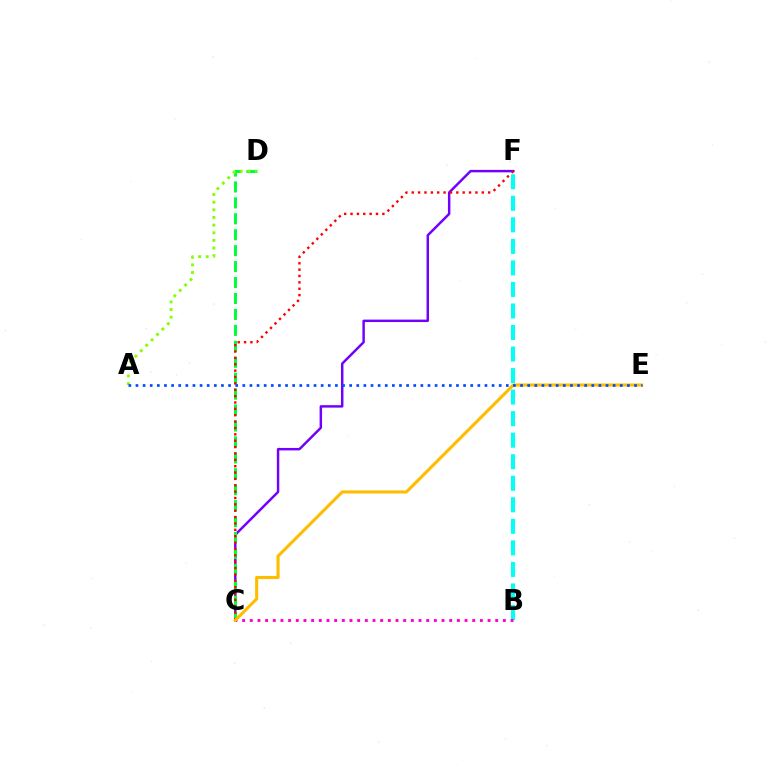{('C', 'F'): [{'color': '#7200ff', 'line_style': 'solid', 'thickness': 1.77}, {'color': '#ff0000', 'line_style': 'dotted', 'thickness': 1.73}], ('B', 'F'): [{'color': '#00fff6', 'line_style': 'dashed', 'thickness': 2.93}], ('C', 'D'): [{'color': '#00ff39', 'line_style': 'dashed', 'thickness': 2.16}], ('B', 'C'): [{'color': '#ff00cf', 'line_style': 'dotted', 'thickness': 2.08}], ('A', 'D'): [{'color': '#84ff00', 'line_style': 'dotted', 'thickness': 2.08}], ('C', 'E'): [{'color': '#ffbd00', 'line_style': 'solid', 'thickness': 2.23}], ('A', 'E'): [{'color': '#004bff', 'line_style': 'dotted', 'thickness': 1.94}]}